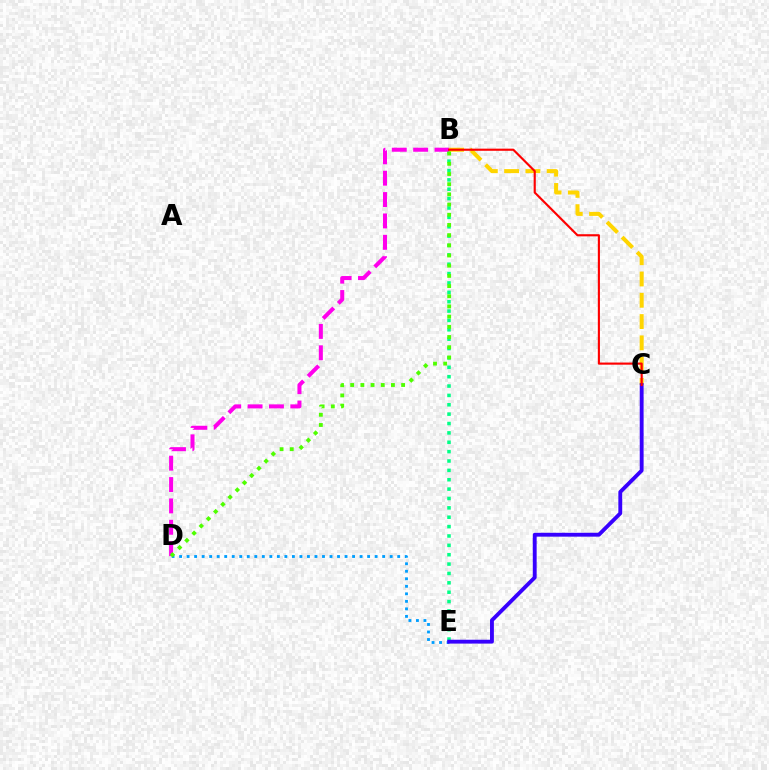{('D', 'E'): [{'color': '#009eff', 'line_style': 'dotted', 'thickness': 2.04}], ('B', 'E'): [{'color': '#00ff86', 'line_style': 'dotted', 'thickness': 2.55}], ('B', 'D'): [{'color': '#ff00ed', 'line_style': 'dashed', 'thickness': 2.9}, {'color': '#4fff00', 'line_style': 'dotted', 'thickness': 2.77}], ('B', 'C'): [{'color': '#ffd500', 'line_style': 'dashed', 'thickness': 2.89}, {'color': '#ff0000', 'line_style': 'solid', 'thickness': 1.54}], ('C', 'E'): [{'color': '#3700ff', 'line_style': 'solid', 'thickness': 2.78}]}